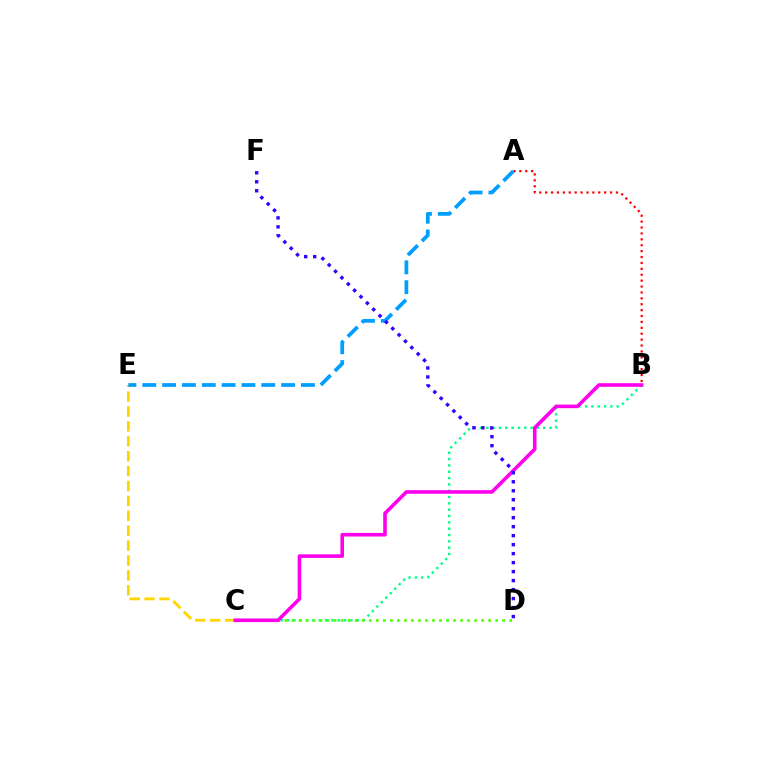{('C', 'E'): [{'color': '#ffd500', 'line_style': 'dashed', 'thickness': 2.02}], ('B', 'C'): [{'color': '#00ff86', 'line_style': 'dotted', 'thickness': 1.72}, {'color': '#ff00ed', 'line_style': 'solid', 'thickness': 2.59}], ('C', 'D'): [{'color': '#4fff00', 'line_style': 'dotted', 'thickness': 1.91}], ('A', 'B'): [{'color': '#ff0000', 'line_style': 'dotted', 'thickness': 1.6}], ('A', 'E'): [{'color': '#009eff', 'line_style': 'dashed', 'thickness': 2.69}], ('D', 'F'): [{'color': '#3700ff', 'line_style': 'dotted', 'thickness': 2.44}]}